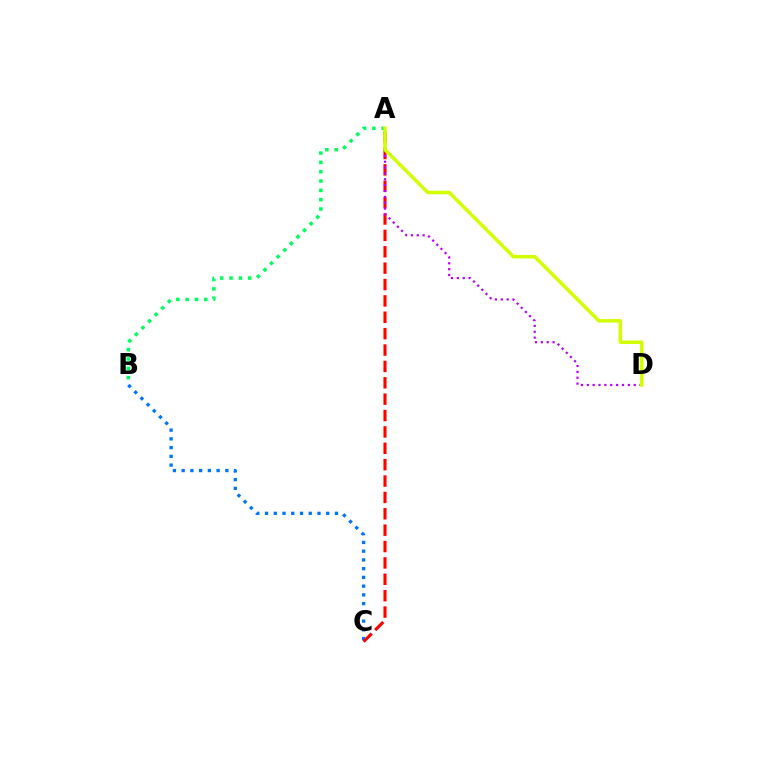{('B', 'C'): [{'color': '#0074ff', 'line_style': 'dotted', 'thickness': 2.38}], ('A', 'C'): [{'color': '#ff0000', 'line_style': 'dashed', 'thickness': 2.22}], ('A', 'D'): [{'color': '#b900ff', 'line_style': 'dotted', 'thickness': 1.59}, {'color': '#d1ff00', 'line_style': 'solid', 'thickness': 2.52}], ('A', 'B'): [{'color': '#00ff5c', 'line_style': 'dotted', 'thickness': 2.53}]}